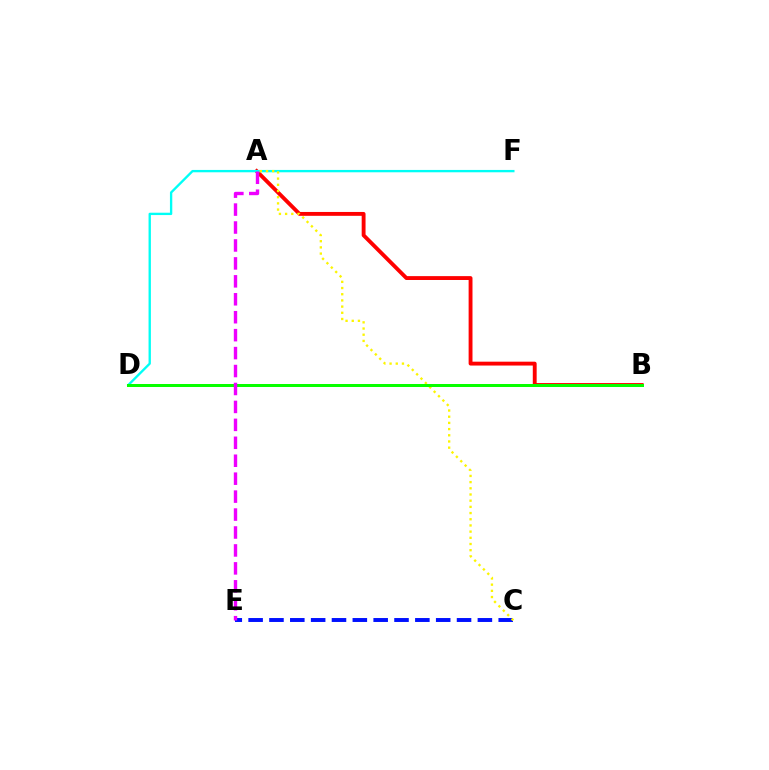{('C', 'E'): [{'color': '#0010ff', 'line_style': 'dashed', 'thickness': 2.83}], ('A', 'B'): [{'color': '#ff0000', 'line_style': 'solid', 'thickness': 2.78}], ('D', 'F'): [{'color': '#00fff6', 'line_style': 'solid', 'thickness': 1.69}], ('A', 'C'): [{'color': '#fcf500', 'line_style': 'dotted', 'thickness': 1.68}], ('B', 'D'): [{'color': '#08ff00', 'line_style': 'solid', 'thickness': 2.16}], ('A', 'E'): [{'color': '#ee00ff', 'line_style': 'dashed', 'thickness': 2.44}]}